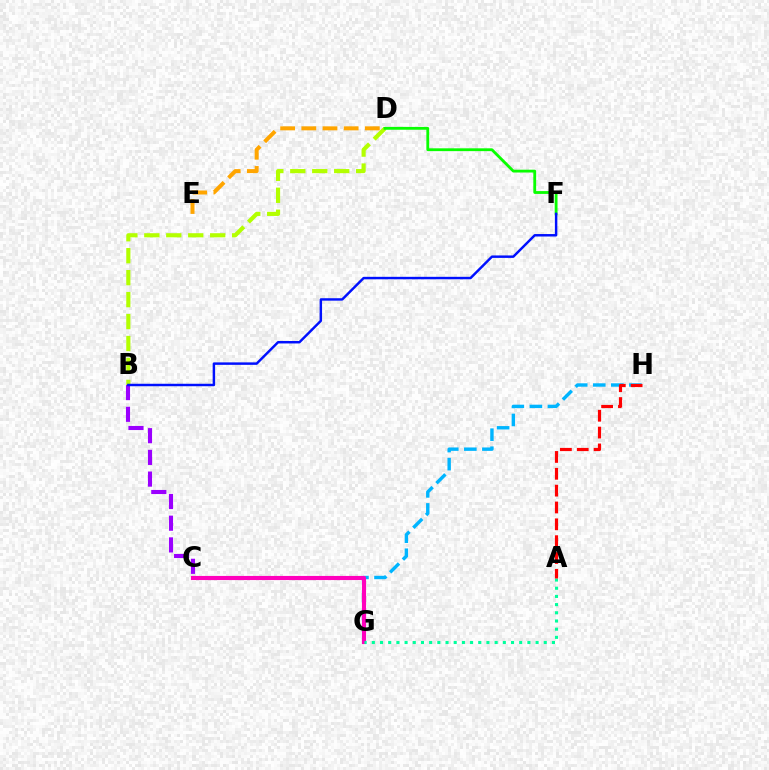{('G', 'H'): [{'color': '#00b5ff', 'line_style': 'dashed', 'thickness': 2.45}], ('D', 'E'): [{'color': '#ffa500', 'line_style': 'dashed', 'thickness': 2.88}], ('B', 'D'): [{'color': '#b3ff00', 'line_style': 'dashed', 'thickness': 2.98}], ('D', 'F'): [{'color': '#08ff00', 'line_style': 'solid', 'thickness': 2.03}], ('C', 'G'): [{'color': '#ff00bd', 'line_style': 'solid', 'thickness': 2.97}], ('A', 'G'): [{'color': '#00ff9d', 'line_style': 'dotted', 'thickness': 2.22}], ('B', 'C'): [{'color': '#9b00ff', 'line_style': 'dashed', 'thickness': 2.95}], ('B', 'F'): [{'color': '#0010ff', 'line_style': 'solid', 'thickness': 1.77}], ('A', 'H'): [{'color': '#ff0000', 'line_style': 'dashed', 'thickness': 2.29}]}